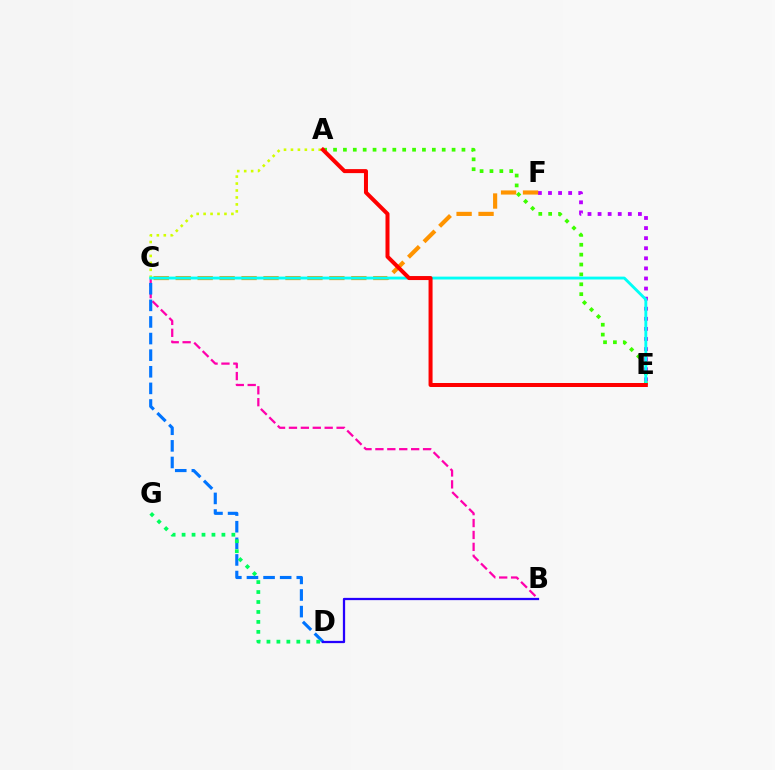{('B', 'C'): [{'color': '#ff00ac', 'line_style': 'dashed', 'thickness': 1.62}], ('A', 'C'): [{'color': '#d1ff00', 'line_style': 'dotted', 'thickness': 1.89}], ('C', 'D'): [{'color': '#0074ff', 'line_style': 'dashed', 'thickness': 2.26}], ('E', 'F'): [{'color': '#b900ff', 'line_style': 'dotted', 'thickness': 2.74}], ('A', 'E'): [{'color': '#3dff00', 'line_style': 'dotted', 'thickness': 2.68}, {'color': '#ff0000', 'line_style': 'solid', 'thickness': 2.88}], ('C', 'F'): [{'color': '#ff9400', 'line_style': 'dashed', 'thickness': 2.98}], ('D', 'G'): [{'color': '#00ff5c', 'line_style': 'dotted', 'thickness': 2.71}], ('C', 'E'): [{'color': '#00fff6', 'line_style': 'solid', 'thickness': 2.06}], ('B', 'D'): [{'color': '#2500ff', 'line_style': 'solid', 'thickness': 1.63}]}